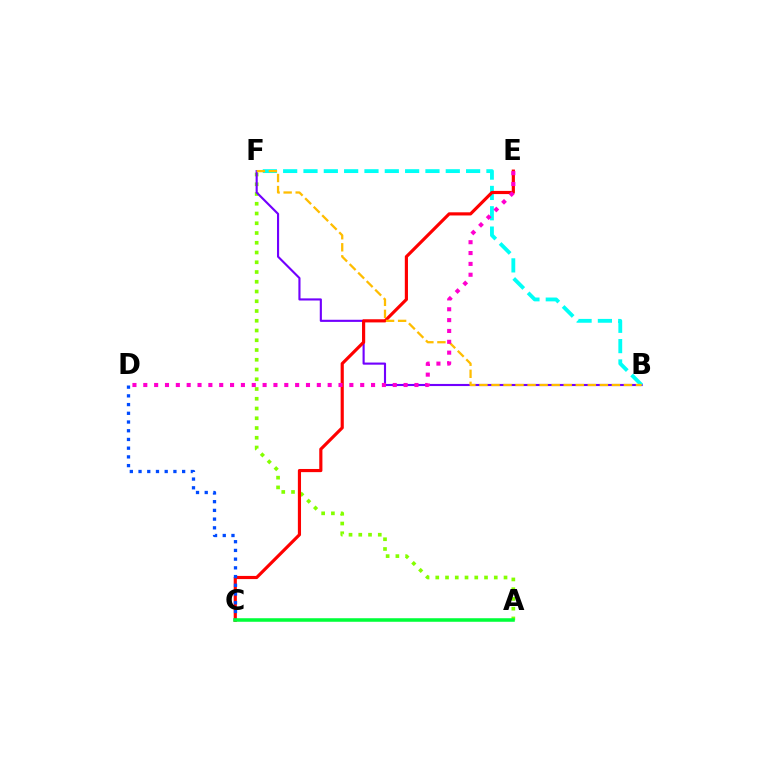{('A', 'F'): [{'color': '#84ff00', 'line_style': 'dotted', 'thickness': 2.65}], ('B', 'F'): [{'color': '#7200ff', 'line_style': 'solid', 'thickness': 1.53}, {'color': '#00fff6', 'line_style': 'dashed', 'thickness': 2.76}, {'color': '#ffbd00', 'line_style': 'dashed', 'thickness': 1.64}], ('C', 'E'): [{'color': '#ff0000', 'line_style': 'solid', 'thickness': 2.28}], ('C', 'D'): [{'color': '#004bff', 'line_style': 'dotted', 'thickness': 2.37}], ('D', 'E'): [{'color': '#ff00cf', 'line_style': 'dotted', 'thickness': 2.95}], ('A', 'C'): [{'color': '#00ff39', 'line_style': 'solid', 'thickness': 2.55}]}